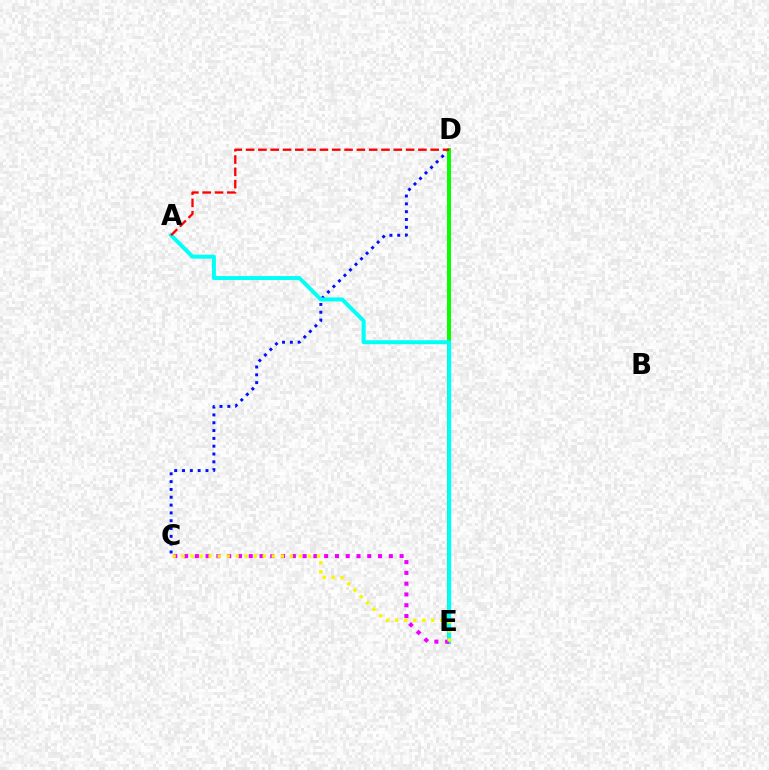{('C', 'D'): [{'color': '#0010ff', 'line_style': 'dotted', 'thickness': 2.12}], ('D', 'E'): [{'color': '#08ff00', 'line_style': 'solid', 'thickness': 2.87}], ('A', 'E'): [{'color': '#00fff6', 'line_style': 'solid', 'thickness': 2.86}], ('A', 'D'): [{'color': '#ff0000', 'line_style': 'dashed', 'thickness': 1.67}], ('C', 'E'): [{'color': '#ee00ff', 'line_style': 'dotted', 'thickness': 2.93}, {'color': '#fcf500', 'line_style': 'dotted', 'thickness': 2.45}]}